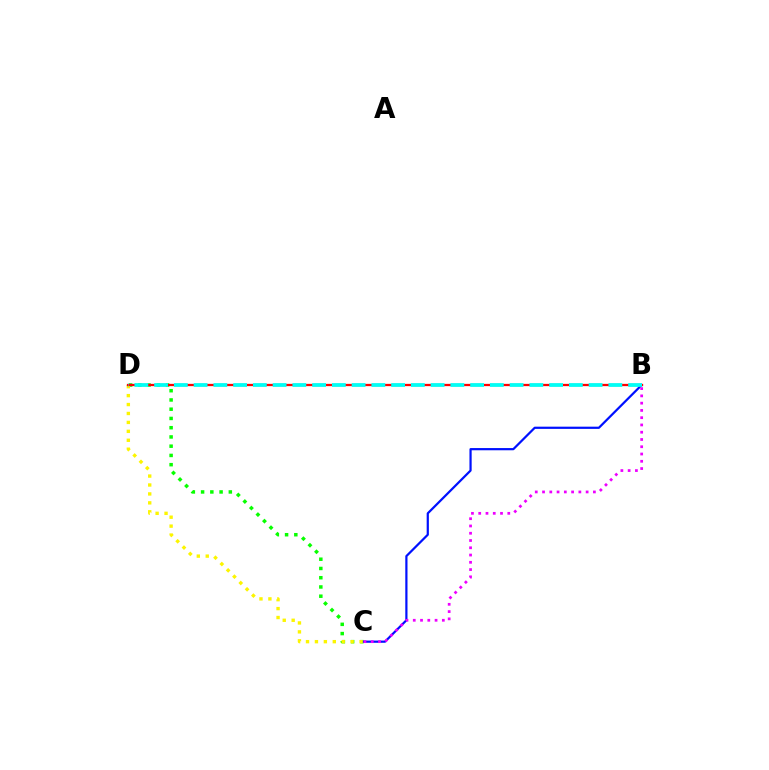{('C', 'D'): [{'color': '#08ff00', 'line_style': 'dotted', 'thickness': 2.51}, {'color': '#fcf500', 'line_style': 'dotted', 'thickness': 2.43}], ('B', 'C'): [{'color': '#0010ff', 'line_style': 'solid', 'thickness': 1.59}, {'color': '#ee00ff', 'line_style': 'dotted', 'thickness': 1.97}], ('B', 'D'): [{'color': '#ff0000', 'line_style': 'solid', 'thickness': 1.64}, {'color': '#00fff6', 'line_style': 'dashed', 'thickness': 2.68}]}